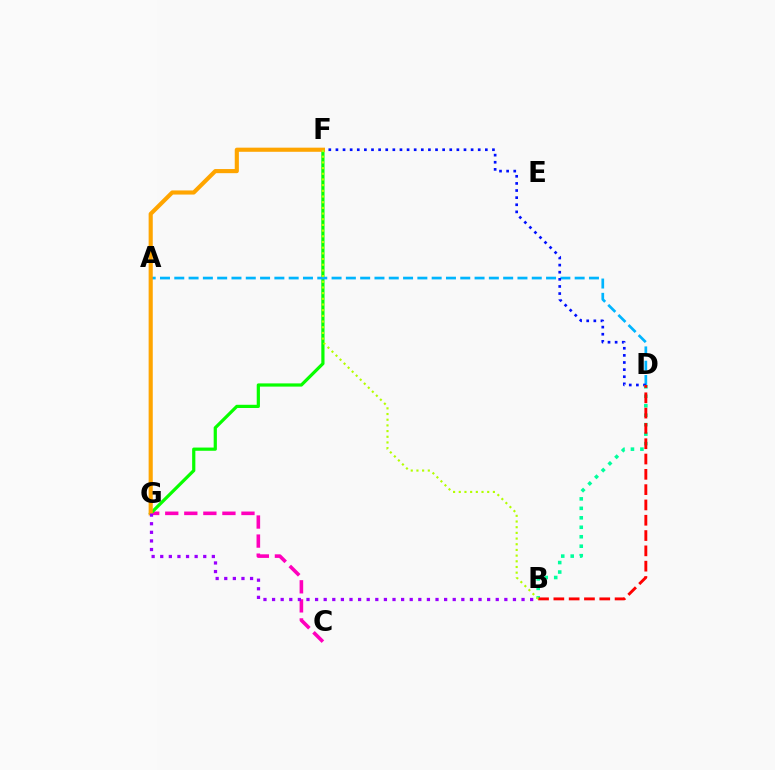{('C', 'G'): [{'color': '#ff00bd', 'line_style': 'dashed', 'thickness': 2.59}], ('F', 'G'): [{'color': '#08ff00', 'line_style': 'solid', 'thickness': 2.31}, {'color': '#ffa500', 'line_style': 'solid', 'thickness': 2.97}], ('A', 'D'): [{'color': '#00b5ff', 'line_style': 'dashed', 'thickness': 1.94}], ('D', 'F'): [{'color': '#0010ff', 'line_style': 'dotted', 'thickness': 1.93}], ('B', 'D'): [{'color': '#00ff9d', 'line_style': 'dotted', 'thickness': 2.57}, {'color': '#ff0000', 'line_style': 'dashed', 'thickness': 2.08}], ('B', 'G'): [{'color': '#9b00ff', 'line_style': 'dotted', 'thickness': 2.34}], ('B', 'F'): [{'color': '#b3ff00', 'line_style': 'dotted', 'thickness': 1.54}]}